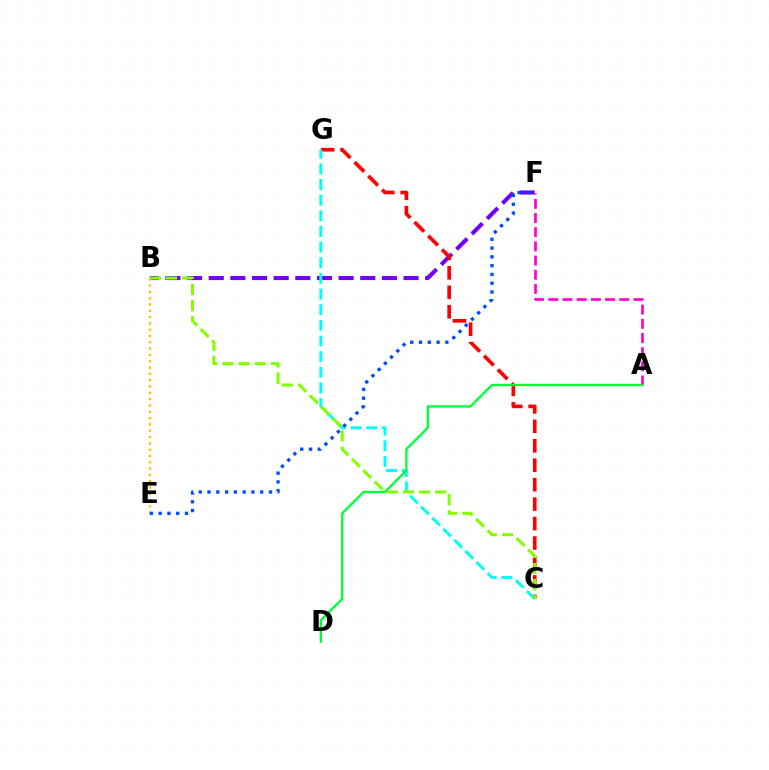{('A', 'F'): [{'color': '#ff00cf', 'line_style': 'dashed', 'thickness': 1.93}], ('B', 'F'): [{'color': '#7200ff', 'line_style': 'dashed', 'thickness': 2.94}], ('C', 'G'): [{'color': '#ff0000', 'line_style': 'dashed', 'thickness': 2.64}, {'color': '#00fff6', 'line_style': 'dashed', 'thickness': 2.13}], ('B', 'E'): [{'color': '#ffbd00', 'line_style': 'dotted', 'thickness': 1.72}], ('B', 'C'): [{'color': '#84ff00', 'line_style': 'dashed', 'thickness': 2.2}], ('E', 'F'): [{'color': '#004bff', 'line_style': 'dotted', 'thickness': 2.39}], ('A', 'D'): [{'color': '#00ff39', 'line_style': 'solid', 'thickness': 1.67}]}